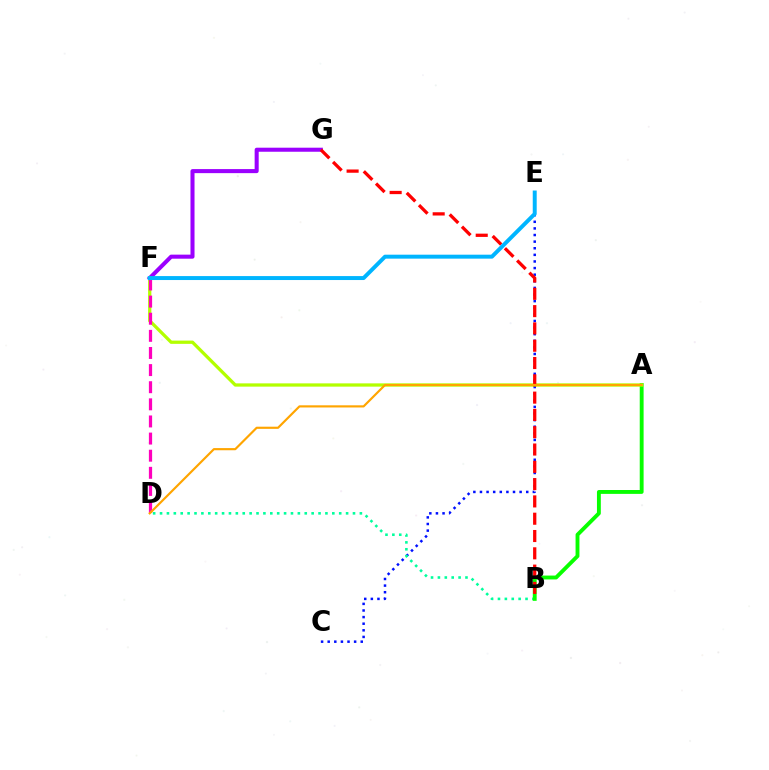{('C', 'E'): [{'color': '#0010ff', 'line_style': 'dotted', 'thickness': 1.8}], ('B', 'D'): [{'color': '#00ff9d', 'line_style': 'dotted', 'thickness': 1.87}], ('F', 'G'): [{'color': '#9b00ff', 'line_style': 'solid', 'thickness': 2.92}], ('A', 'B'): [{'color': '#08ff00', 'line_style': 'solid', 'thickness': 2.79}], ('A', 'F'): [{'color': '#b3ff00', 'line_style': 'solid', 'thickness': 2.35}], ('B', 'G'): [{'color': '#ff0000', 'line_style': 'dashed', 'thickness': 2.35}], ('D', 'F'): [{'color': '#ff00bd', 'line_style': 'dashed', 'thickness': 2.33}], ('A', 'D'): [{'color': '#ffa500', 'line_style': 'solid', 'thickness': 1.56}], ('E', 'F'): [{'color': '#00b5ff', 'line_style': 'solid', 'thickness': 2.85}]}